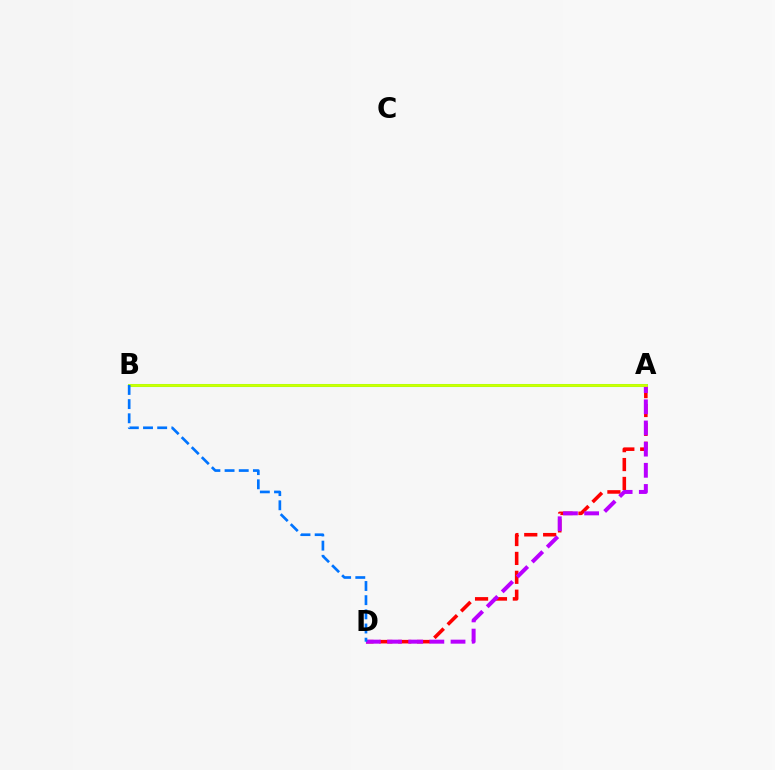{('A', 'B'): [{'color': '#00ff5c', 'line_style': 'solid', 'thickness': 2.18}, {'color': '#d1ff00', 'line_style': 'solid', 'thickness': 1.99}], ('A', 'D'): [{'color': '#ff0000', 'line_style': 'dashed', 'thickness': 2.57}, {'color': '#b900ff', 'line_style': 'dashed', 'thickness': 2.88}], ('B', 'D'): [{'color': '#0074ff', 'line_style': 'dashed', 'thickness': 1.92}]}